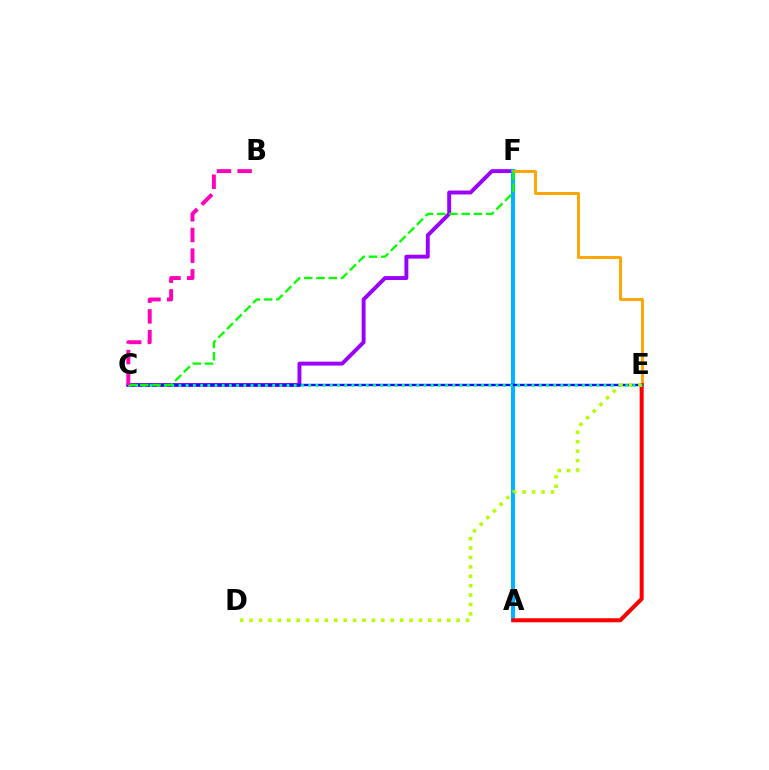{('C', 'F'): [{'color': '#9b00ff', 'line_style': 'solid', 'thickness': 2.81}, {'color': '#08ff00', 'line_style': 'dashed', 'thickness': 1.67}], ('A', 'F'): [{'color': '#00b5ff', 'line_style': 'solid', 'thickness': 2.86}], ('E', 'F'): [{'color': '#ffa500', 'line_style': 'solid', 'thickness': 2.1}], ('A', 'E'): [{'color': '#ff0000', 'line_style': 'solid', 'thickness': 2.9}], ('C', 'E'): [{'color': '#0010ff', 'line_style': 'solid', 'thickness': 1.73}, {'color': '#00ff9d', 'line_style': 'dotted', 'thickness': 1.96}], ('D', 'E'): [{'color': '#b3ff00', 'line_style': 'dotted', 'thickness': 2.56}], ('B', 'C'): [{'color': '#ff00bd', 'line_style': 'dashed', 'thickness': 2.81}]}